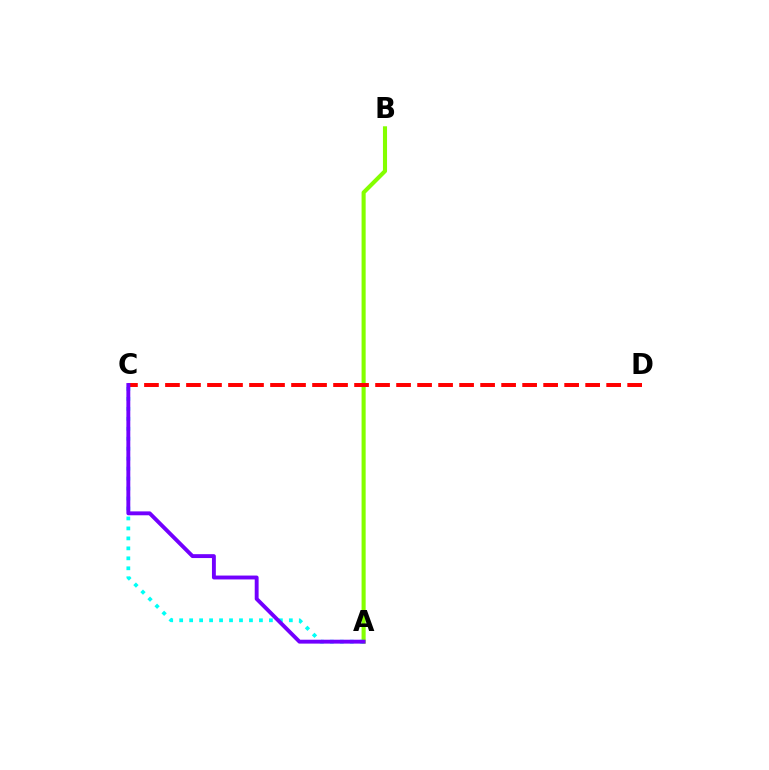{('A', 'B'): [{'color': '#84ff00', 'line_style': 'solid', 'thickness': 2.94}], ('A', 'C'): [{'color': '#00fff6', 'line_style': 'dotted', 'thickness': 2.71}, {'color': '#7200ff', 'line_style': 'solid', 'thickness': 2.8}], ('C', 'D'): [{'color': '#ff0000', 'line_style': 'dashed', 'thickness': 2.85}]}